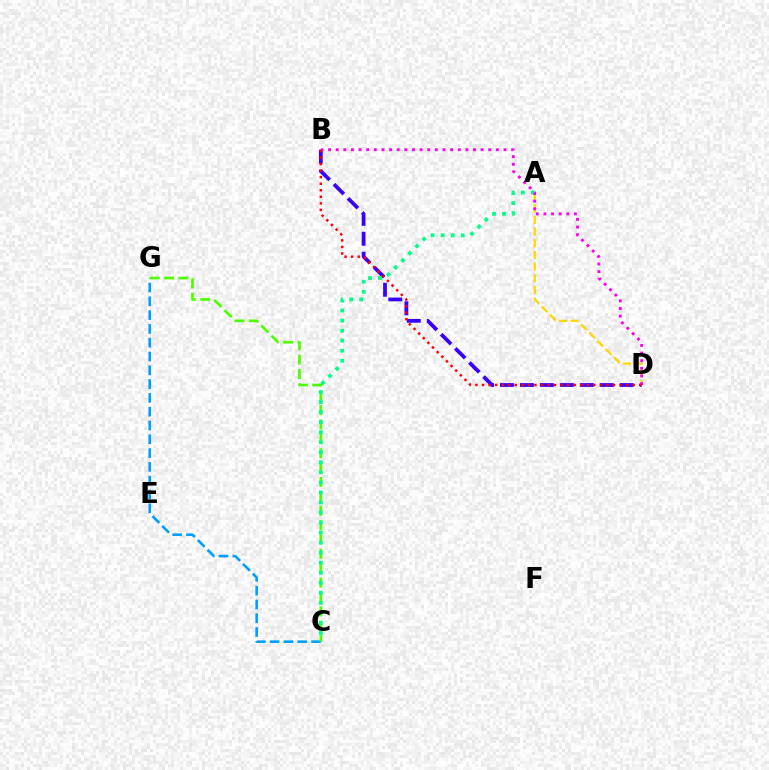{('B', 'D'): [{'color': '#3700ff', 'line_style': 'dashed', 'thickness': 2.71}, {'color': '#ff00ed', 'line_style': 'dotted', 'thickness': 2.07}, {'color': '#ff0000', 'line_style': 'dotted', 'thickness': 1.78}], ('C', 'G'): [{'color': '#009eff', 'line_style': 'dashed', 'thickness': 1.87}, {'color': '#4fff00', 'line_style': 'dashed', 'thickness': 1.95}], ('A', 'D'): [{'color': '#ffd500', 'line_style': 'dashed', 'thickness': 1.59}], ('A', 'C'): [{'color': '#00ff86', 'line_style': 'dotted', 'thickness': 2.73}]}